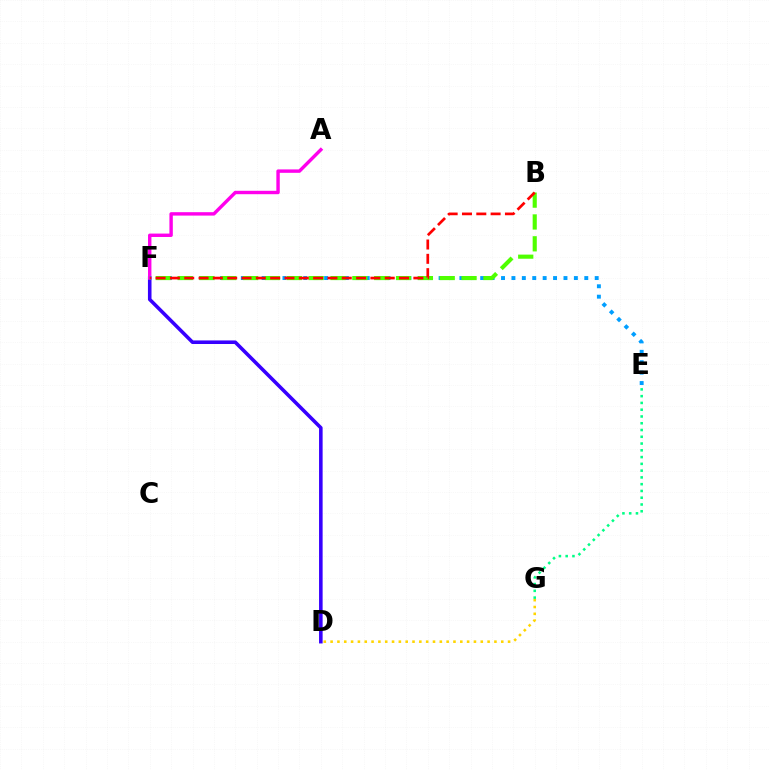{('D', 'F'): [{'color': '#3700ff', 'line_style': 'solid', 'thickness': 2.57}], ('A', 'F'): [{'color': '#ff00ed', 'line_style': 'solid', 'thickness': 2.45}], ('D', 'G'): [{'color': '#ffd500', 'line_style': 'dotted', 'thickness': 1.85}], ('E', 'F'): [{'color': '#009eff', 'line_style': 'dotted', 'thickness': 2.83}], ('B', 'F'): [{'color': '#4fff00', 'line_style': 'dashed', 'thickness': 2.97}, {'color': '#ff0000', 'line_style': 'dashed', 'thickness': 1.95}], ('E', 'G'): [{'color': '#00ff86', 'line_style': 'dotted', 'thickness': 1.84}]}